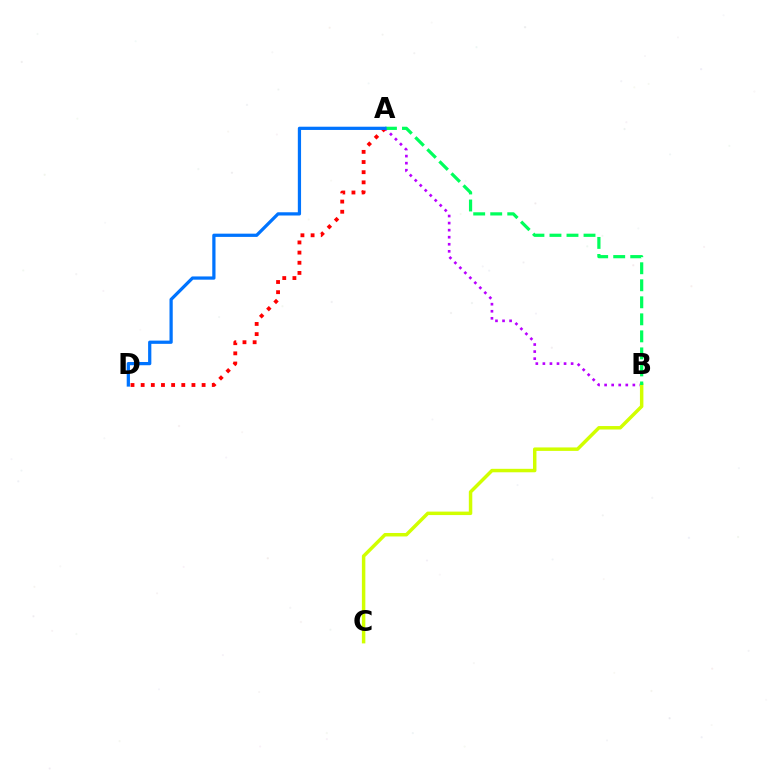{('A', 'B'): [{'color': '#b900ff', 'line_style': 'dotted', 'thickness': 1.92}, {'color': '#00ff5c', 'line_style': 'dashed', 'thickness': 2.31}], ('B', 'C'): [{'color': '#d1ff00', 'line_style': 'solid', 'thickness': 2.5}], ('A', 'D'): [{'color': '#ff0000', 'line_style': 'dotted', 'thickness': 2.76}, {'color': '#0074ff', 'line_style': 'solid', 'thickness': 2.33}]}